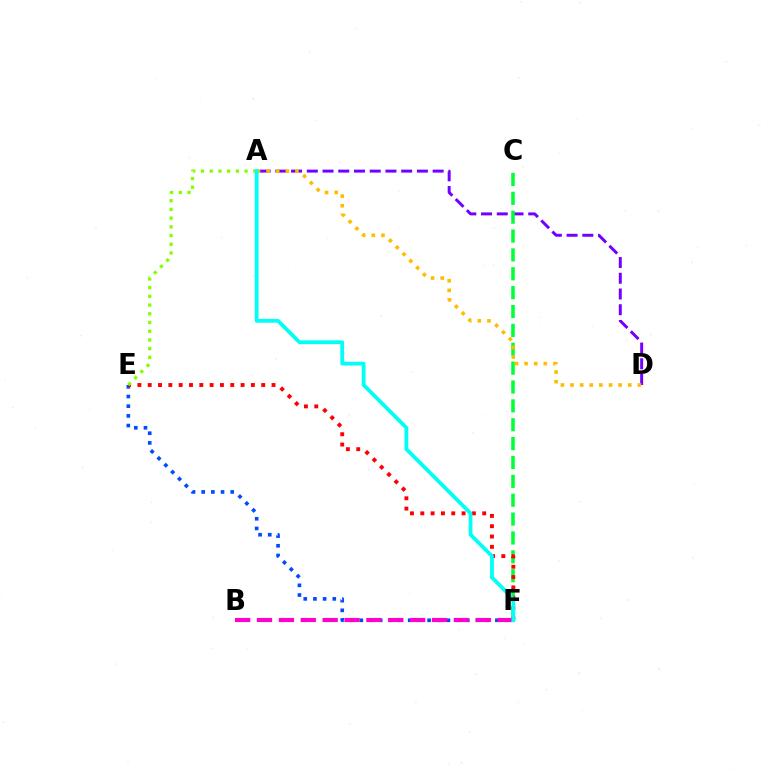{('A', 'D'): [{'color': '#7200ff', 'line_style': 'dashed', 'thickness': 2.14}, {'color': '#ffbd00', 'line_style': 'dotted', 'thickness': 2.61}], ('E', 'F'): [{'color': '#004bff', 'line_style': 'dotted', 'thickness': 2.63}, {'color': '#ff0000', 'line_style': 'dotted', 'thickness': 2.8}], ('C', 'F'): [{'color': '#00ff39', 'line_style': 'dashed', 'thickness': 2.56}], ('B', 'F'): [{'color': '#ff00cf', 'line_style': 'dashed', 'thickness': 2.97}], ('A', 'E'): [{'color': '#84ff00', 'line_style': 'dotted', 'thickness': 2.37}], ('A', 'F'): [{'color': '#00fff6', 'line_style': 'solid', 'thickness': 2.72}]}